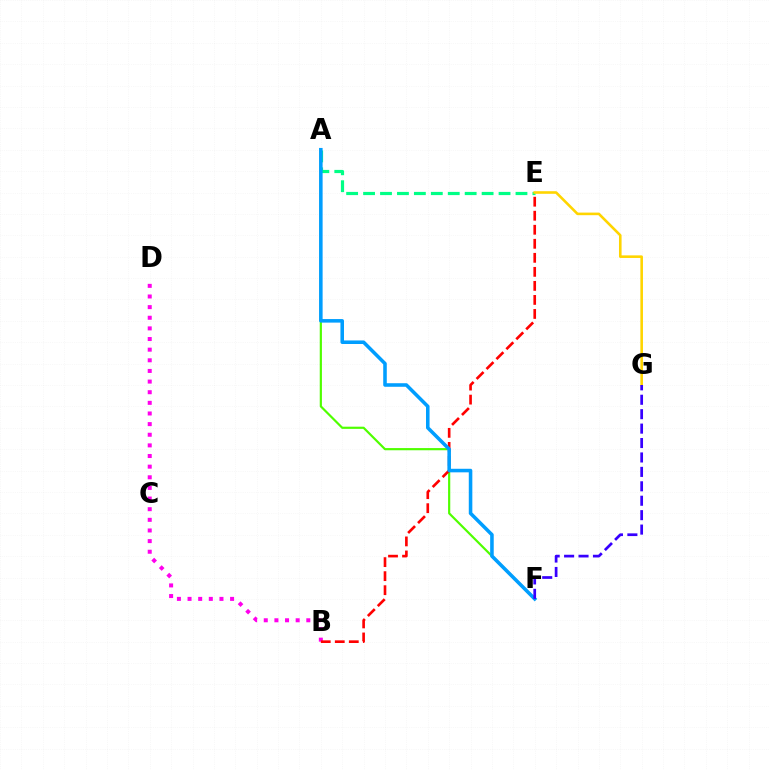{('A', 'E'): [{'color': '#00ff86', 'line_style': 'dashed', 'thickness': 2.3}], ('B', 'D'): [{'color': '#ff00ed', 'line_style': 'dotted', 'thickness': 2.89}], ('A', 'F'): [{'color': '#4fff00', 'line_style': 'solid', 'thickness': 1.57}, {'color': '#009eff', 'line_style': 'solid', 'thickness': 2.56}], ('B', 'E'): [{'color': '#ff0000', 'line_style': 'dashed', 'thickness': 1.91}], ('E', 'G'): [{'color': '#ffd500', 'line_style': 'solid', 'thickness': 1.87}], ('F', 'G'): [{'color': '#3700ff', 'line_style': 'dashed', 'thickness': 1.96}]}